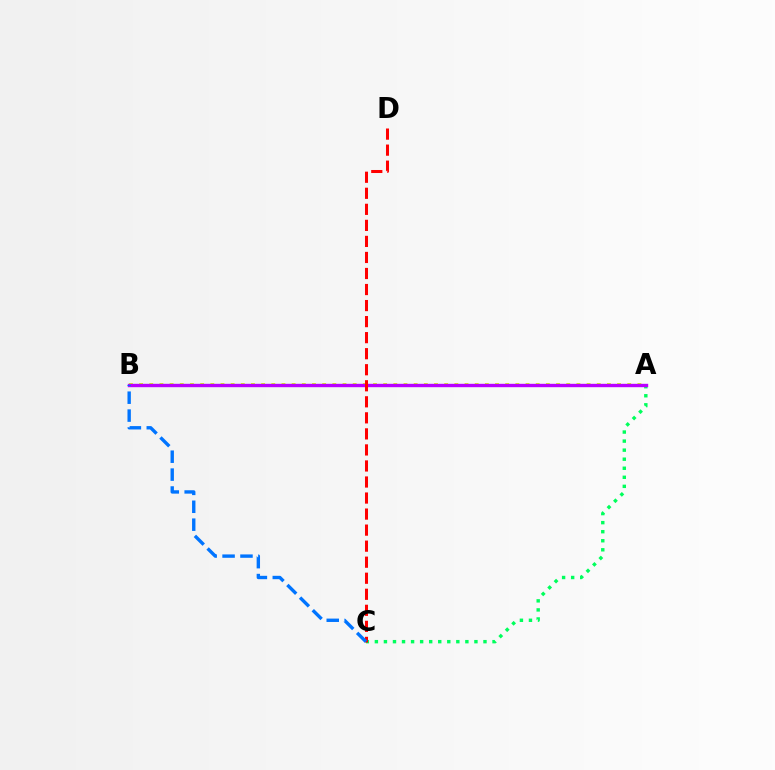{('A', 'B'): [{'color': '#d1ff00', 'line_style': 'dotted', 'thickness': 2.76}, {'color': '#b900ff', 'line_style': 'solid', 'thickness': 2.44}], ('A', 'C'): [{'color': '#00ff5c', 'line_style': 'dotted', 'thickness': 2.46}], ('C', 'D'): [{'color': '#ff0000', 'line_style': 'dashed', 'thickness': 2.18}], ('B', 'C'): [{'color': '#0074ff', 'line_style': 'dashed', 'thickness': 2.43}]}